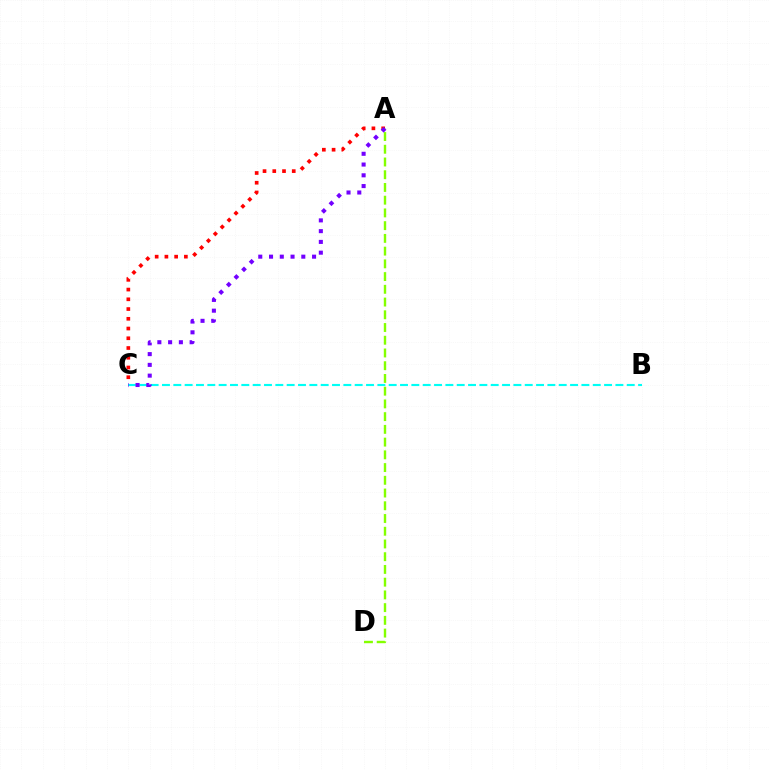{('A', 'C'): [{'color': '#ff0000', 'line_style': 'dotted', 'thickness': 2.65}, {'color': '#7200ff', 'line_style': 'dotted', 'thickness': 2.92}], ('A', 'D'): [{'color': '#84ff00', 'line_style': 'dashed', 'thickness': 1.73}], ('B', 'C'): [{'color': '#00fff6', 'line_style': 'dashed', 'thickness': 1.54}]}